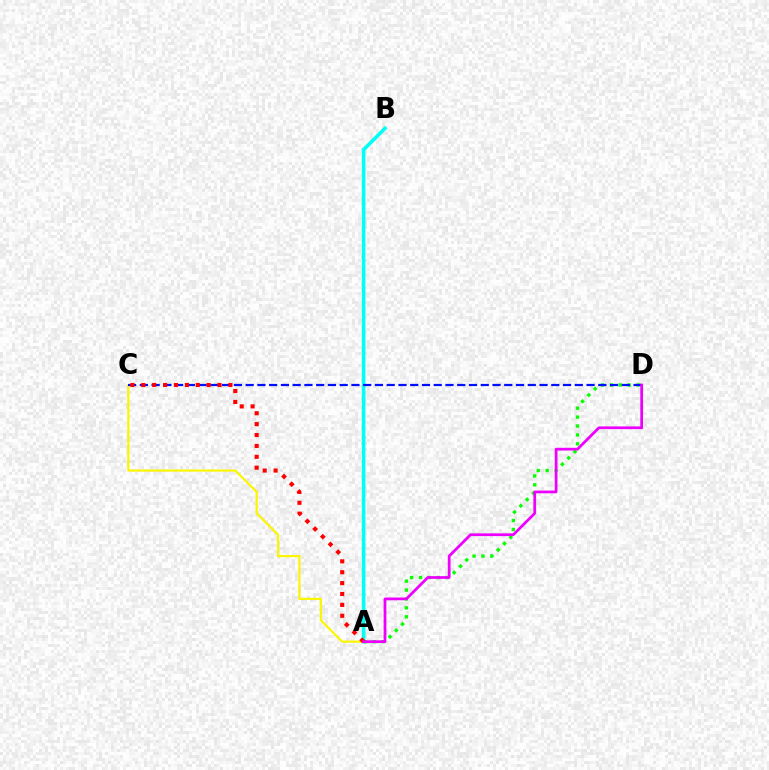{('A', 'B'): [{'color': '#00fff6', 'line_style': 'solid', 'thickness': 2.58}], ('A', 'C'): [{'color': '#fcf500', 'line_style': 'solid', 'thickness': 1.58}, {'color': '#ff0000', 'line_style': 'dotted', 'thickness': 2.96}], ('A', 'D'): [{'color': '#08ff00', 'line_style': 'dotted', 'thickness': 2.42}, {'color': '#ee00ff', 'line_style': 'solid', 'thickness': 1.98}], ('C', 'D'): [{'color': '#0010ff', 'line_style': 'dashed', 'thickness': 1.6}]}